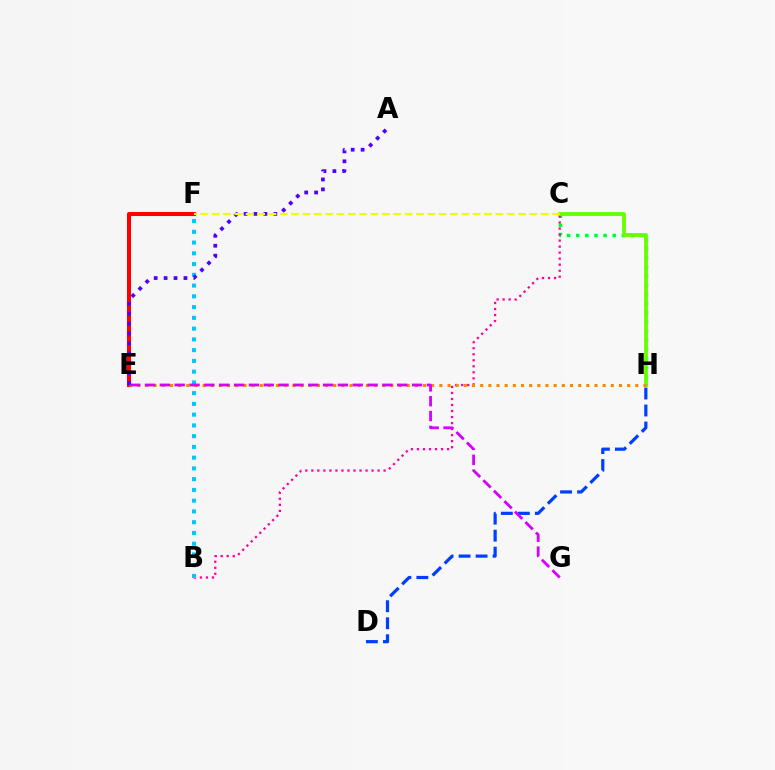{('C', 'H'): [{'color': '#00ff27', 'line_style': 'dotted', 'thickness': 2.48}, {'color': '#66ff00', 'line_style': 'solid', 'thickness': 2.76}], ('B', 'C'): [{'color': '#ff00a0', 'line_style': 'dotted', 'thickness': 1.64}], ('E', 'F'): [{'color': '#00ffaf', 'line_style': 'dotted', 'thickness': 1.87}, {'color': '#ff0000', 'line_style': 'solid', 'thickness': 2.92}], ('B', 'F'): [{'color': '#00c7ff', 'line_style': 'dotted', 'thickness': 2.92}], ('E', 'H'): [{'color': '#ff8800', 'line_style': 'dotted', 'thickness': 2.22}], ('A', 'E'): [{'color': '#4f00ff', 'line_style': 'dotted', 'thickness': 2.69}], ('D', 'H'): [{'color': '#003fff', 'line_style': 'dashed', 'thickness': 2.31}], ('C', 'F'): [{'color': '#eeff00', 'line_style': 'dashed', 'thickness': 1.54}], ('E', 'G'): [{'color': '#d600ff', 'line_style': 'dashed', 'thickness': 2.02}]}